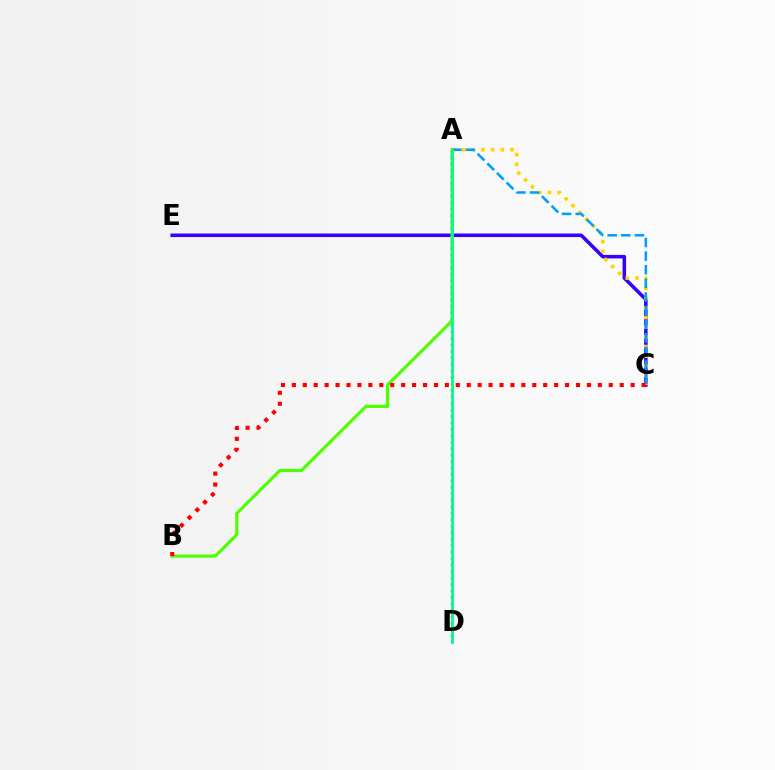{('C', 'E'): [{'color': '#3700ff', 'line_style': 'solid', 'thickness': 2.56}], ('A', 'B'): [{'color': '#4fff00', 'line_style': 'solid', 'thickness': 2.28}], ('A', 'C'): [{'color': '#ffd500', 'line_style': 'dotted', 'thickness': 2.63}, {'color': '#009eff', 'line_style': 'dashed', 'thickness': 1.85}], ('A', 'D'): [{'color': '#ff00ed', 'line_style': 'dotted', 'thickness': 1.76}, {'color': '#00ff86', 'line_style': 'solid', 'thickness': 2.04}], ('B', 'C'): [{'color': '#ff0000', 'line_style': 'dotted', 'thickness': 2.97}]}